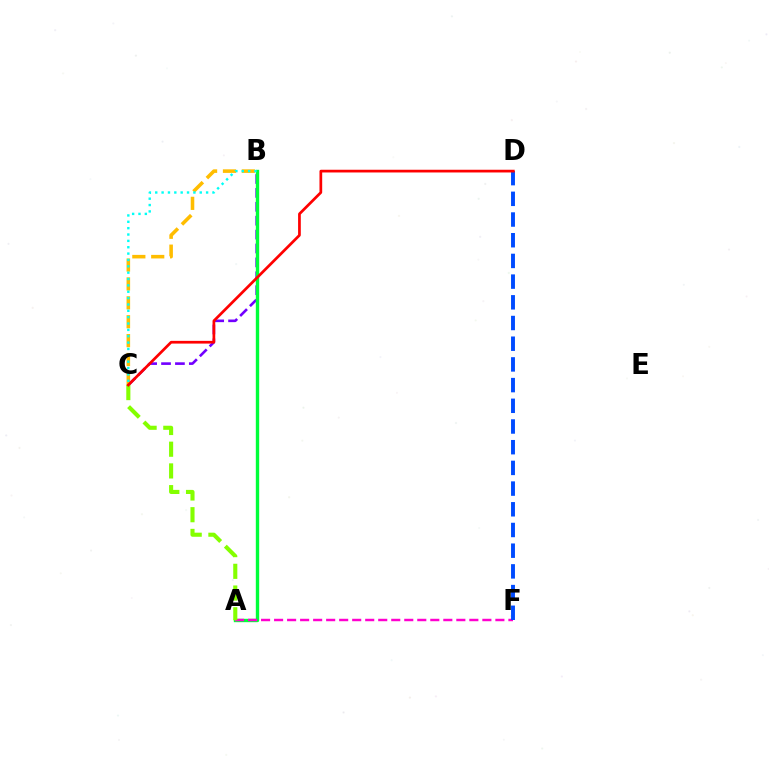{('B', 'C'): [{'color': '#7200ff', 'line_style': 'dashed', 'thickness': 1.89}, {'color': '#ffbd00', 'line_style': 'dashed', 'thickness': 2.57}, {'color': '#00fff6', 'line_style': 'dotted', 'thickness': 1.73}], ('A', 'B'): [{'color': '#00ff39', 'line_style': 'solid', 'thickness': 2.43}], ('A', 'F'): [{'color': '#ff00cf', 'line_style': 'dashed', 'thickness': 1.77}], ('D', 'F'): [{'color': '#004bff', 'line_style': 'dashed', 'thickness': 2.81}], ('A', 'C'): [{'color': '#84ff00', 'line_style': 'dashed', 'thickness': 2.95}], ('C', 'D'): [{'color': '#ff0000', 'line_style': 'solid', 'thickness': 1.96}]}